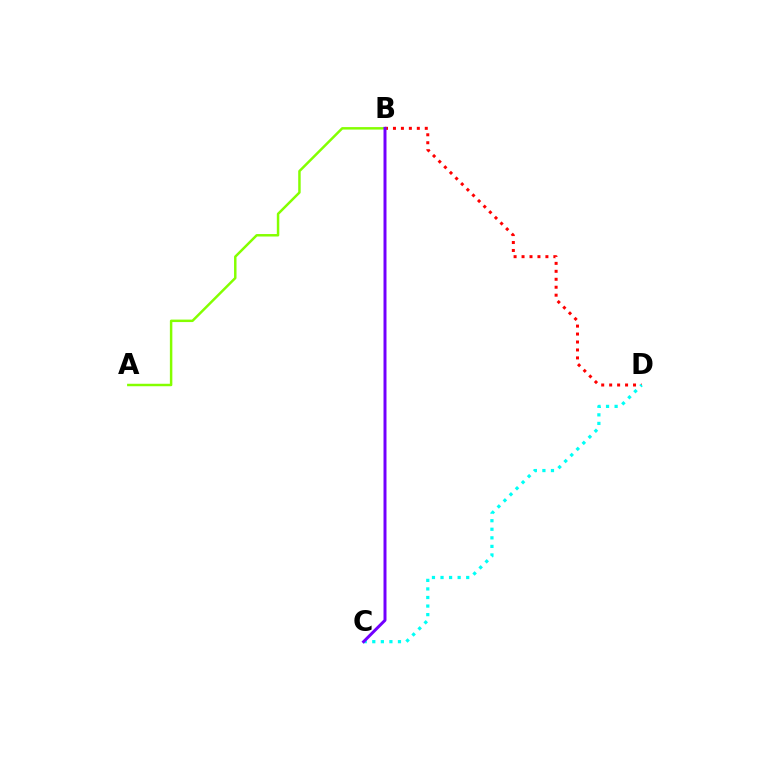{('B', 'D'): [{'color': '#ff0000', 'line_style': 'dotted', 'thickness': 2.16}], ('A', 'B'): [{'color': '#84ff00', 'line_style': 'solid', 'thickness': 1.78}], ('C', 'D'): [{'color': '#00fff6', 'line_style': 'dotted', 'thickness': 2.33}], ('B', 'C'): [{'color': '#7200ff', 'line_style': 'solid', 'thickness': 2.15}]}